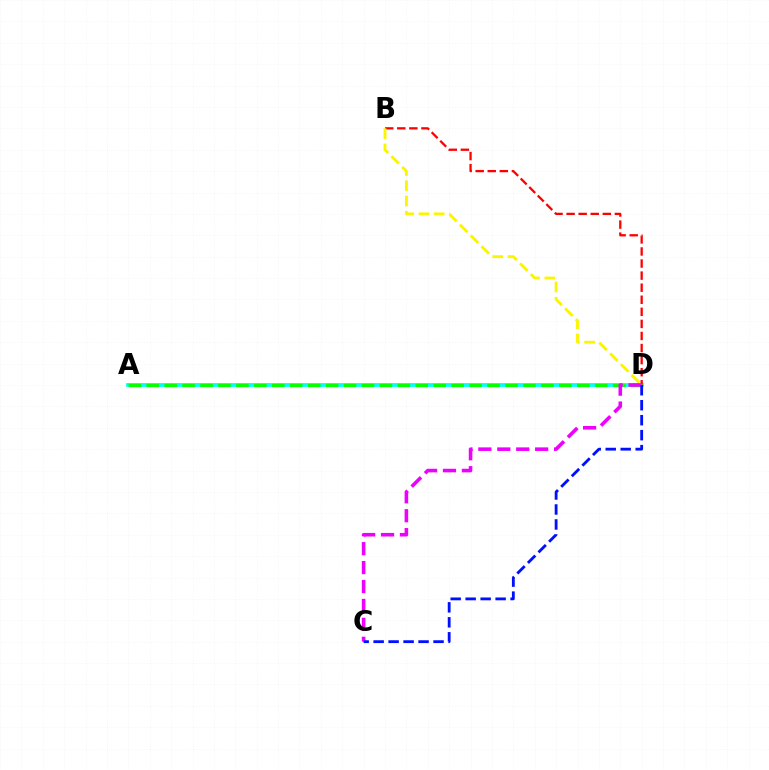{('A', 'D'): [{'color': '#00fff6', 'line_style': 'solid', 'thickness': 2.7}, {'color': '#08ff00', 'line_style': 'dashed', 'thickness': 2.44}], ('B', 'D'): [{'color': '#ff0000', 'line_style': 'dashed', 'thickness': 1.64}, {'color': '#fcf500', 'line_style': 'dashed', 'thickness': 2.07}], ('C', 'D'): [{'color': '#ee00ff', 'line_style': 'dashed', 'thickness': 2.57}, {'color': '#0010ff', 'line_style': 'dashed', 'thickness': 2.03}]}